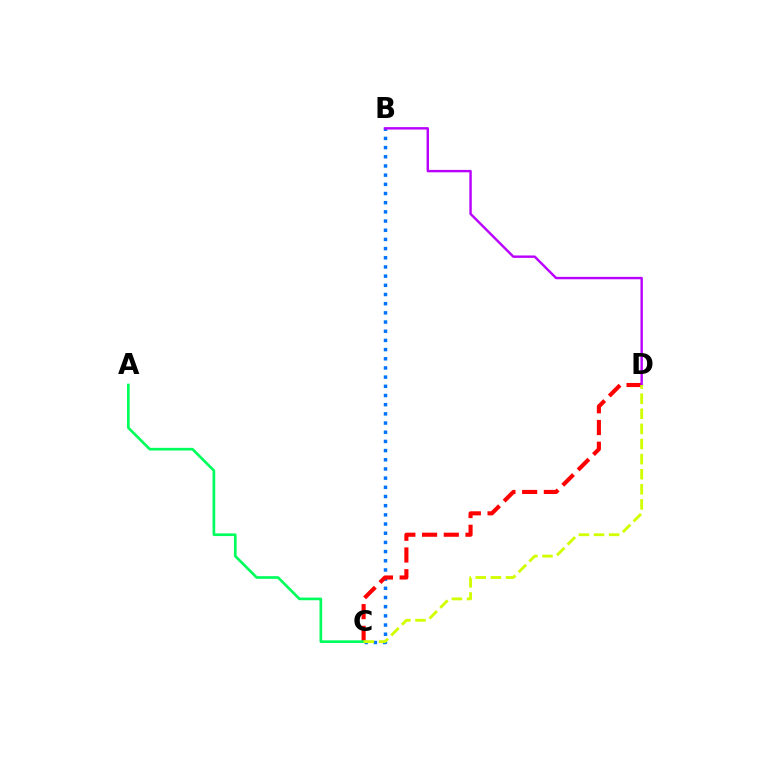{('B', 'C'): [{'color': '#0074ff', 'line_style': 'dotted', 'thickness': 2.49}], ('C', 'D'): [{'color': '#ff0000', 'line_style': 'dashed', 'thickness': 2.95}, {'color': '#d1ff00', 'line_style': 'dashed', 'thickness': 2.05}], ('A', 'C'): [{'color': '#00ff5c', 'line_style': 'solid', 'thickness': 1.92}], ('B', 'D'): [{'color': '#b900ff', 'line_style': 'solid', 'thickness': 1.74}]}